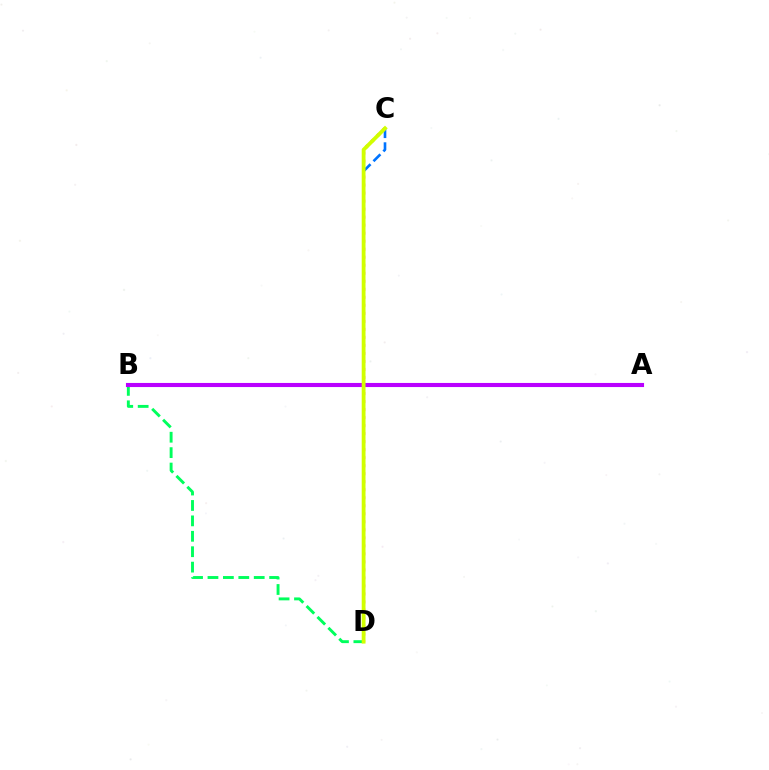{('B', 'D'): [{'color': '#00ff5c', 'line_style': 'dashed', 'thickness': 2.09}], ('C', 'D'): [{'color': '#ff0000', 'line_style': 'dotted', 'thickness': 2.18}, {'color': '#0074ff', 'line_style': 'dashed', 'thickness': 1.9}, {'color': '#d1ff00', 'line_style': 'solid', 'thickness': 2.74}], ('A', 'B'): [{'color': '#b900ff', 'line_style': 'solid', 'thickness': 2.95}]}